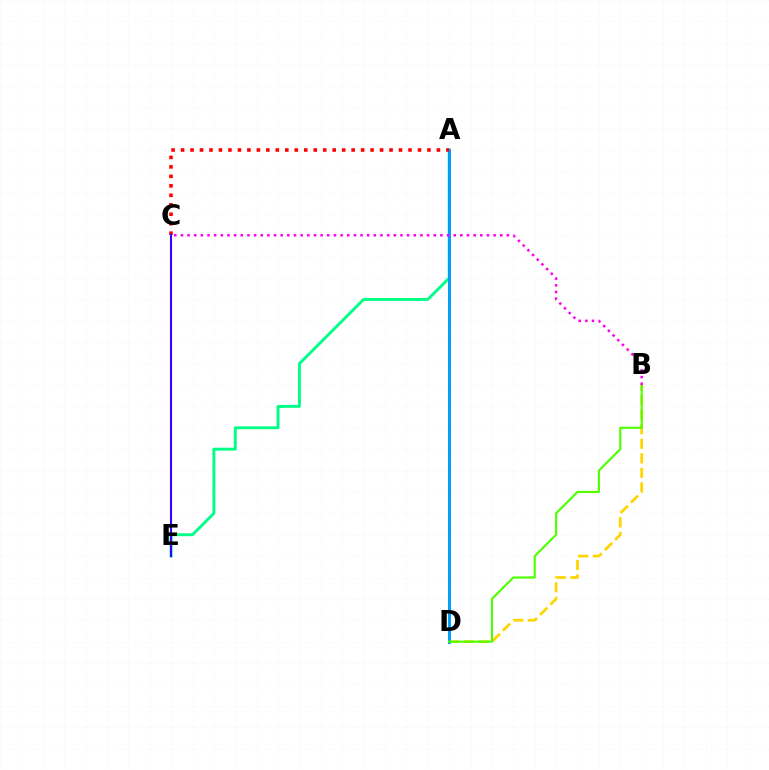{('A', 'E'): [{'color': '#00ff86', 'line_style': 'solid', 'thickness': 2.09}], ('B', 'D'): [{'color': '#ffd500', 'line_style': 'dashed', 'thickness': 1.98}, {'color': '#4fff00', 'line_style': 'solid', 'thickness': 1.54}], ('A', 'D'): [{'color': '#009eff', 'line_style': 'solid', 'thickness': 2.13}], ('A', 'C'): [{'color': '#ff0000', 'line_style': 'dotted', 'thickness': 2.57}], ('C', 'E'): [{'color': '#3700ff', 'line_style': 'solid', 'thickness': 1.51}], ('B', 'C'): [{'color': '#ff00ed', 'line_style': 'dotted', 'thickness': 1.81}]}